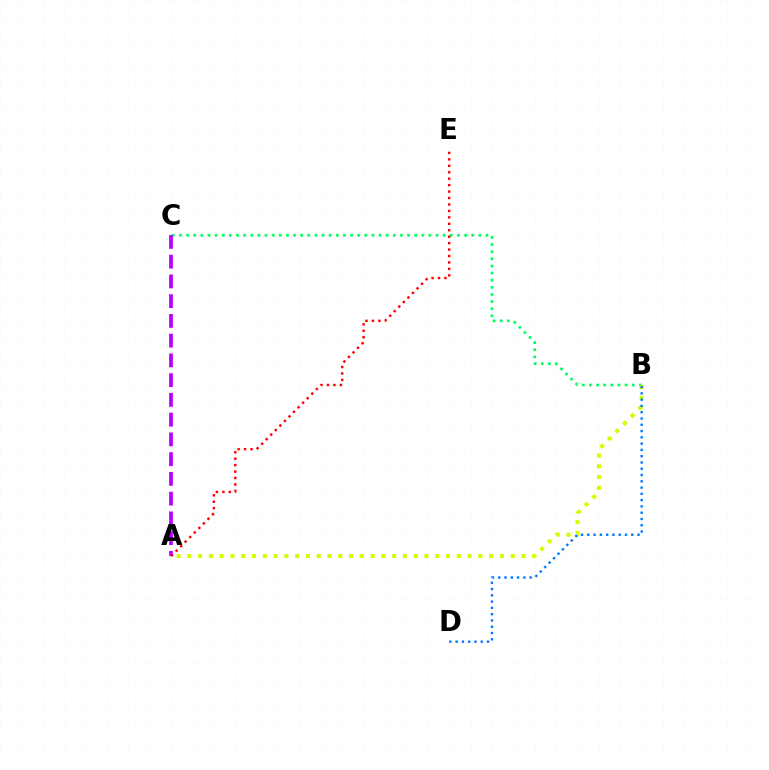{('B', 'C'): [{'color': '#00ff5c', 'line_style': 'dotted', 'thickness': 1.94}], ('A', 'C'): [{'color': '#b900ff', 'line_style': 'dashed', 'thickness': 2.68}], ('A', 'E'): [{'color': '#ff0000', 'line_style': 'dotted', 'thickness': 1.75}], ('A', 'B'): [{'color': '#d1ff00', 'line_style': 'dotted', 'thickness': 2.93}], ('B', 'D'): [{'color': '#0074ff', 'line_style': 'dotted', 'thickness': 1.71}]}